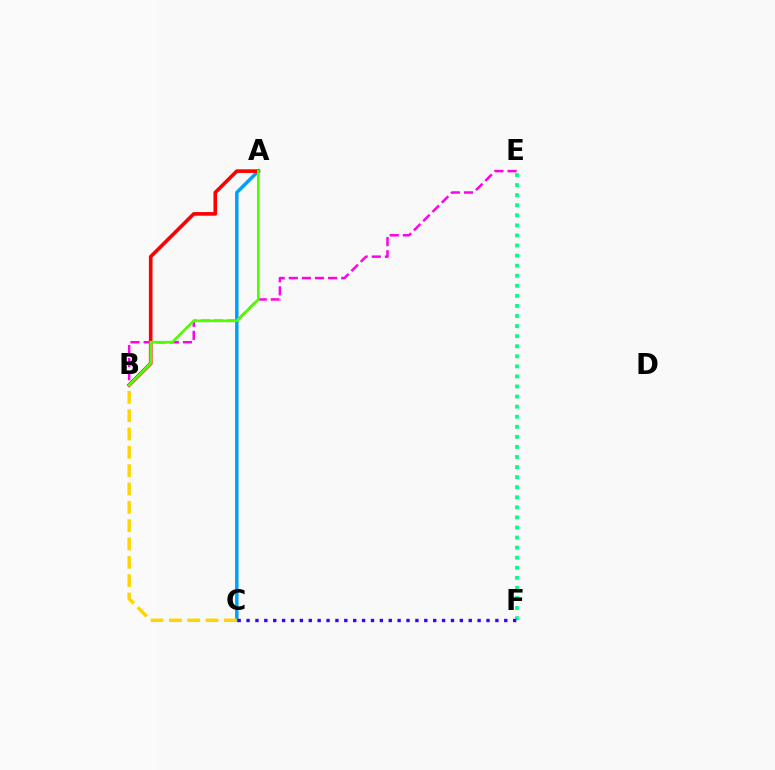{('A', 'C'): [{'color': '#009eff', 'line_style': 'solid', 'thickness': 2.48}], ('A', 'B'): [{'color': '#ff0000', 'line_style': 'solid', 'thickness': 2.61}, {'color': '#4fff00', 'line_style': 'solid', 'thickness': 1.93}], ('E', 'F'): [{'color': '#00ff86', 'line_style': 'dotted', 'thickness': 2.74}], ('B', 'E'): [{'color': '#ff00ed', 'line_style': 'dashed', 'thickness': 1.78}], ('C', 'F'): [{'color': '#3700ff', 'line_style': 'dotted', 'thickness': 2.41}], ('B', 'C'): [{'color': '#ffd500', 'line_style': 'dashed', 'thickness': 2.49}]}